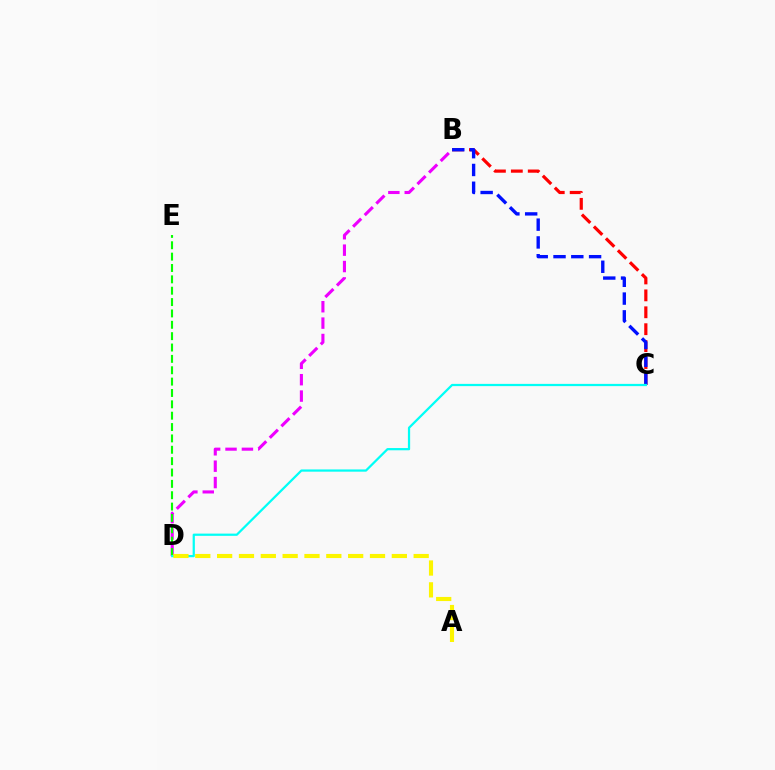{('B', 'D'): [{'color': '#ee00ff', 'line_style': 'dashed', 'thickness': 2.23}], ('B', 'C'): [{'color': '#ff0000', 'line_style': 'dashed', 'thickness': 2.3}, {'color': '#0010ff', 'line_style': 'dashed', 'thickness': 2.42}], ('D', 'E'): [{'color': '#08ff00', 'line_style': 'dashed', 'thickness': 1.54}], ('C', 'D'): [{'color': '#00fff6', 'line_style': 'solid', 'thickness': 1.61}], ('A', 'D'): [{'color': '#fcf500', 'line_style': 'dashed', 'thickness': 2.97}]}